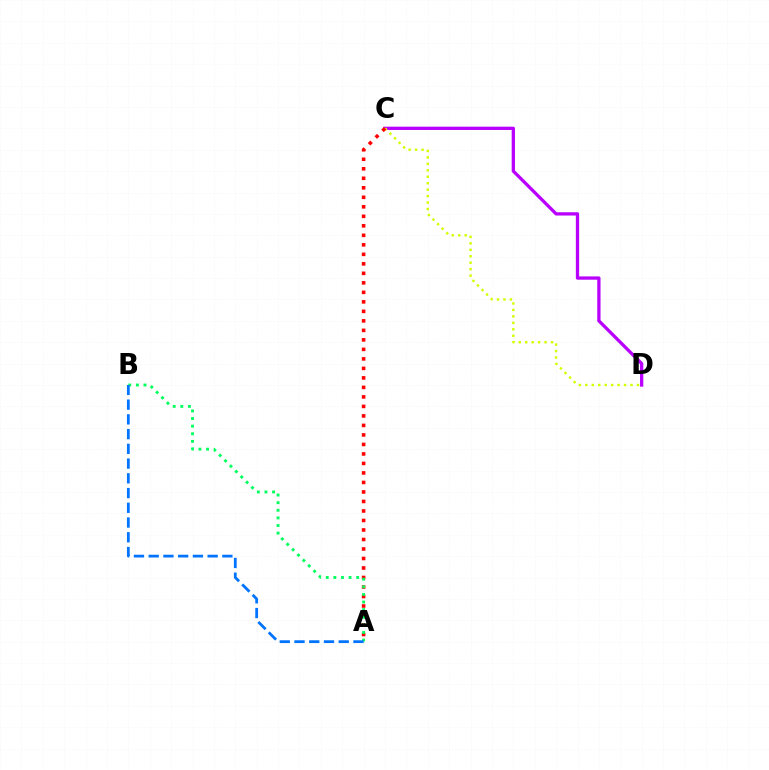{('C', 'D'): [{'color': '#b900ff', 'line_style': 'solid', 'thickness': 2.37}, {'color': '#d1ff00', 'line_style': 'dotted', 'thickness': 1.75}], ('A', 'C'): [{'color': '#ff0000', 'line_style': 'dotted', 'thickness': 2.58}], ('A', 'B'): [{'color': '#00ff5c', 'line_style': 'dotted', 'thickness': 2.07}, {'color': '#0074ff', 'line_style': 'dashed', 'thickness': 2.0}]}